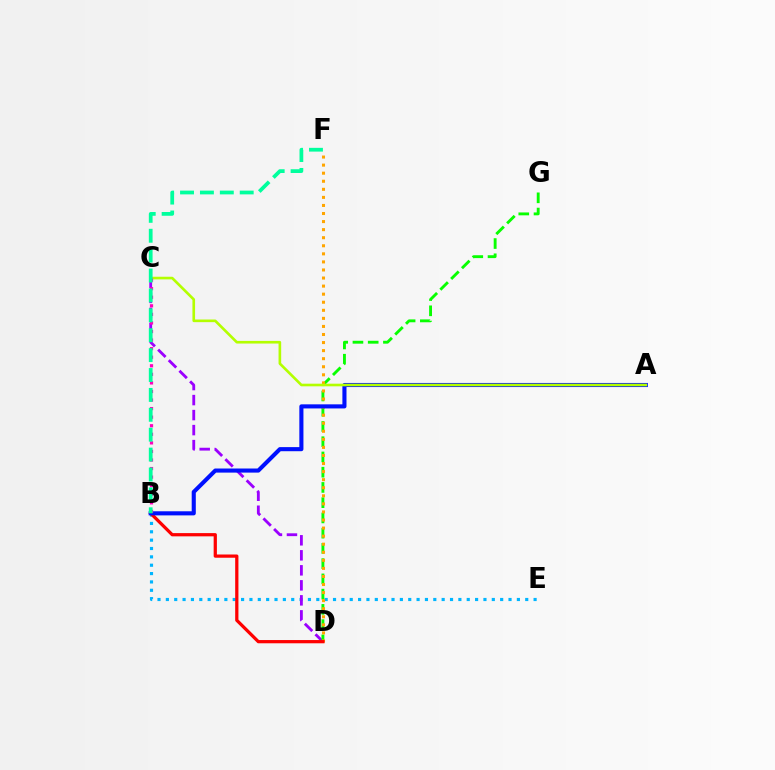{('B', 'E'): [{'color': '#00b5ff', 'line_style': 'dotted', 'thickness': 2.27}], ('C', 'D'): [{'color': '#9b00ff', 'line_style': 'dashed', 'thickness': 2.04}], ('D', 'G'): [{'color': '#08ff00', 'line_style': 'dashed', 'thickness': 2.07}], ('D', 'F'): [{'color': '#ffa500', 'line_style': 'dotted', 'thickness': 2.19}], ('B', 'D'): [{'color': '#ff0000', 'line_style': 'solid', 'thickness': 2.33}], ('A', 'B'): [{'color': '#0010ff', 'line_style': 'solid', 'thickness': 2.95}], ('A', 'C'): [{'color': '#b3ff00', 'line_style': 'solid', 'thickness': 1.9}], ('B', 'C'): [{'color': '#ff00bd', 'line_style': 'dotted', 'thickness': 2.33}], ('B', 'F'): [{'color': '#00ff9d', 'line_style': 'dashed', 'thickness': 2.7}]}